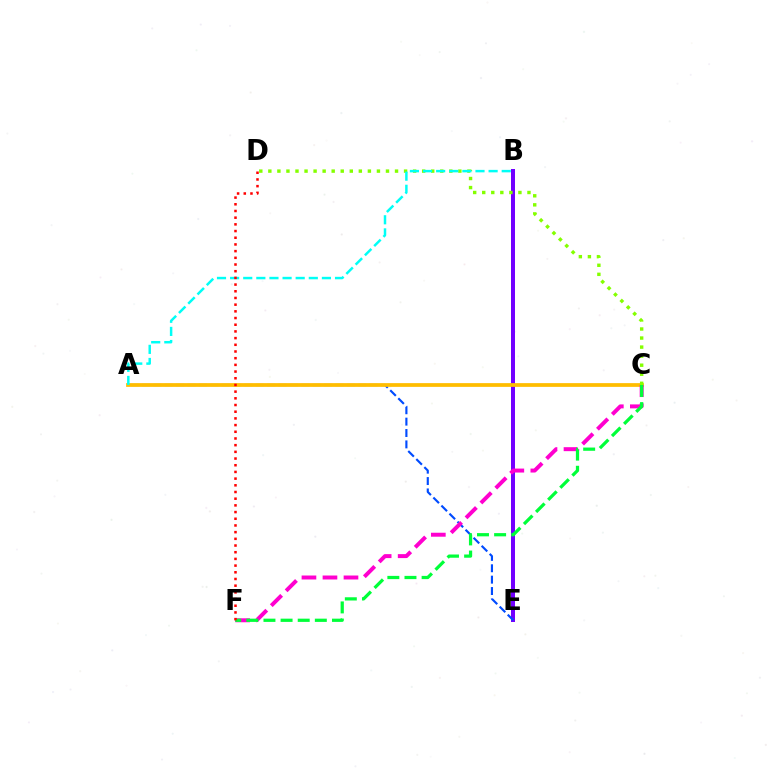{('B', 'E'): [{'color': '#7200ff', 'line_style': 'solid', 'thickness': 2.87}], ('A', 'E'): [{'color': '#004bff', 'line_style': 'dashed', 'thickness': 1.55}], ('A', 'C'): [{'color': '#ffbd00', 'line_style': 'solid', 'thickness': 2.7}], ('C', 'F'): [{'color': '#ff00cf', 'line_style': 'dashed', 'thickness': 2.85}, {'color': '#00ff39', 'line_style': 'dashed', 'thickness': 2.33}], ('C', 'D'): [{'color': '#84ff00', 'line_style': 'dotted', 'thickness': 2.46}], ('A', 'B'): [{'color': '#00fff6', 'line_style': 'dashed', 'thickness': 1.78}], ('D', 'F'): [{'color': '#ff0000', 'line_style': 'dotted', 'thickness': 1.82}]}